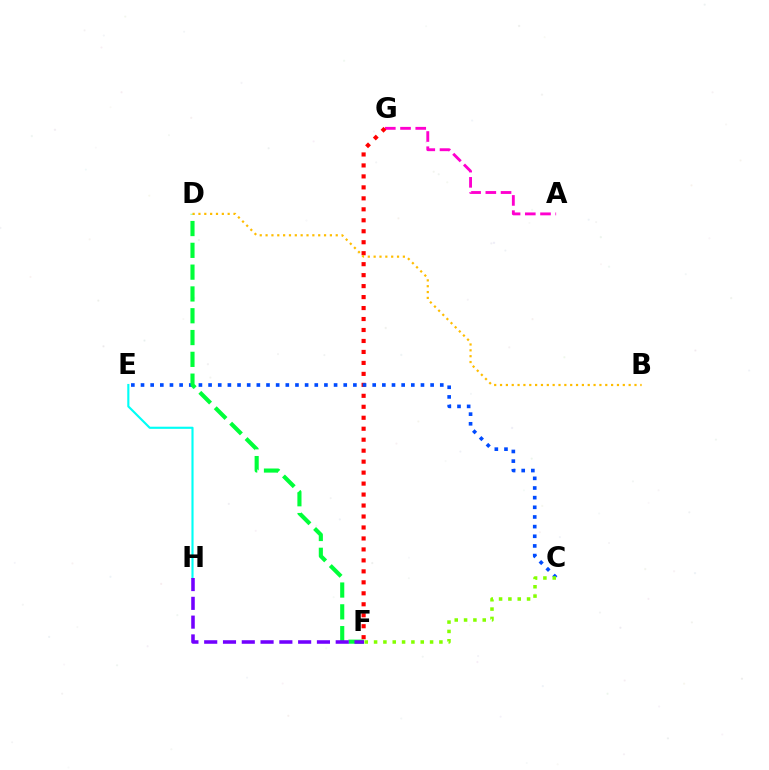{('A', 'G'): [{'color': '#ff00cf', 'line_style': 'dashed', 'thickness': 2.07}], ('F', 'G'): [{'color': '#ff0000', 'line_style': 'dotted', 'thickness': 2.98}], ('C', 'E'): [{'color': '#004bff', 'line_style': 'dotted', 'thickness': 2.62}], ('E', 'H'): [{'color': '#00fff6', 'line_style': 'solid', 'thickness': 1.54}], ('D', 'F'): [{'color': '#00ff39', 'line_style': 'dashed', 'thickness': 2.96}], ('C', 'F'): [{'color': '#84ff00', 'line_style': 'dotted', 'thickness': 2.54}], ('B', 'D'): [{'color': '#ffbd00', 'line_style': 'dotted', 'thickness': 1.59}], ('F', 'H'): [{'color': '#7200ff', 'line_style': 'dashed', 'thickness': 2.55}]}